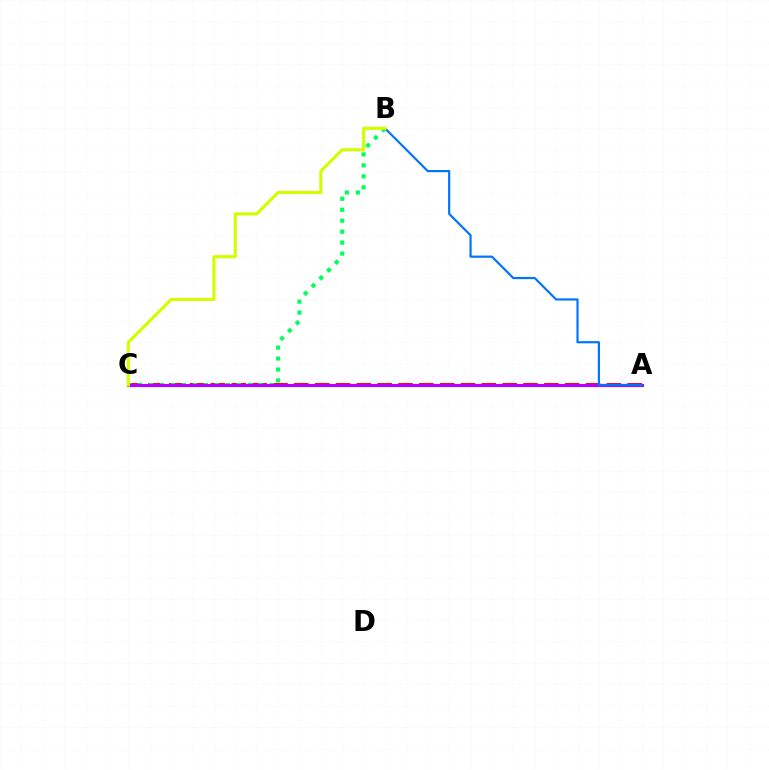{('A', 'C'): [{'color': '#ff0000', 'line_style': 'dashed', 'thickness': 2.83}, {'color': '#b900ff', 'line_style': 'solid', 'thickness': 2.24}], ('B', 'C'): [{'color': '#00ff5c', 'line_style': 'dotted', 'thickness': 2.98}, {'color': '#d1ff00', 'line_style': 'solid', 'thickness': 2.26}], ('A', 'B'): [{'color': '#0074ff', 'line_style': 'solid', 'thickness': 1.57}]}